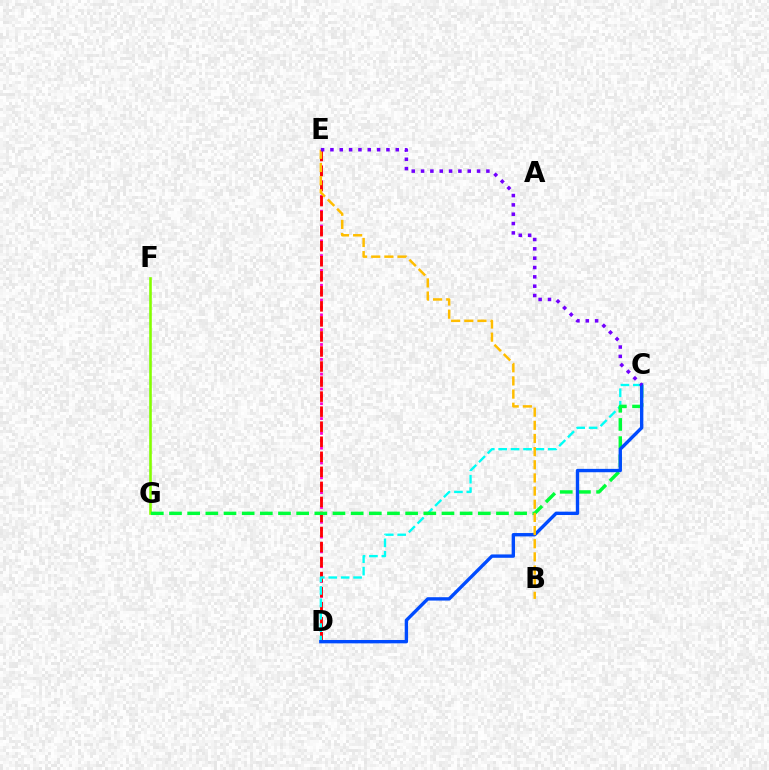{('D', 'E'): [{'color': '#ff00cf', 'line_style': 'dotted', 'thickness': 2.01}, {'color': '#ff0000', 'line_style': 'dashed', 'thickness': 2.04}], ('F', 'G'): [{'color': '#84ff00', 'line_style': 'solid', 'thickness': 1.87}], ('C', 'D'): [{'color': '#00fff6', 'line_style': 'dashed', 'thickness': 1.69}, {'color': '#004bff', 'line_style': 'solid', 'thickness': 2.42}], ('C', 'G'): [{'color': '#00ff39', 'line_style': 'dashed', 'thickness': 2.47}], ('B', 'E'): [{'color': '#ffbd00', 'line_style': 'dashed', 'thickness': 1.79}], ('C', 'E'): [{'color': '#7200ff', 'line_style': 'dotted', 'thickness': 2.54}]}